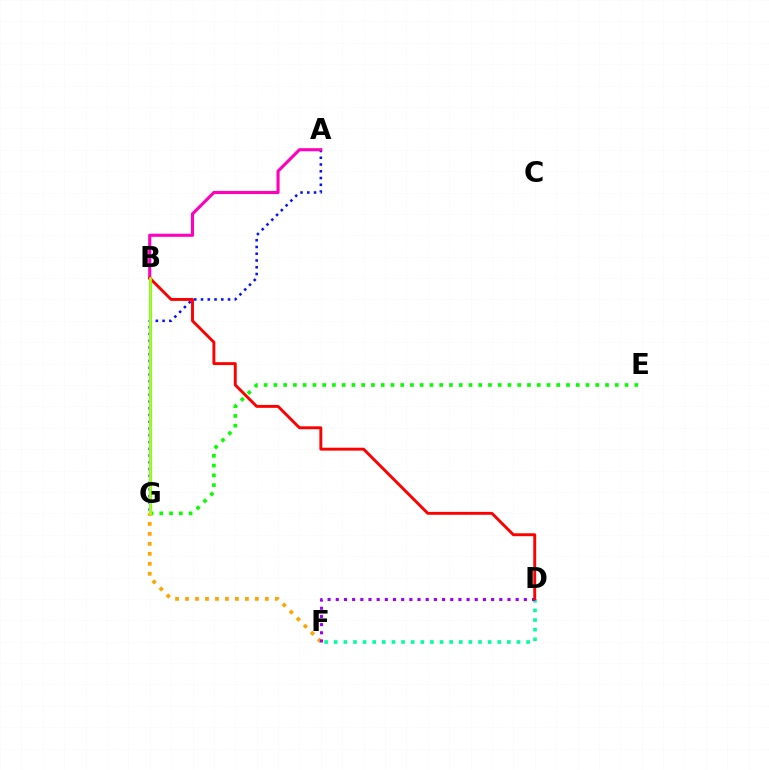{('A', 'G'): [{'color': '#0010ff', 'line_style': 'dotted', 'thickness': 1.84}], ('B', 'G'): [{'color': '#00b5ff', 'line_style': 'solid', 'thickness': 2.27}, {'color': '#b3ff00', 'line_style': 'solid', 'thickness': 1.88}], ('E', 'G'): [{'color': '#08ff00', 'line_style': 'dotted', 'thickness': 2.65}], ('A', 'B'): [{'color': '#ff00bd', 'line_style': 'solid', 'thickness': 2.23}], ('F', 'G'): [{'color': '#ffa500', 'line_style': 'dotted', 'thickness': 2.71}], ('D', 'F'): [{'color': '#00ff9d', 'line_style': 'dotted', 'thickness': 2.61}, {'color': '#9b00ff', 'line_style': 'dotted', 'thickness': 2.22}], ('B', 'D'): [{'color': '#ff0000', 'line_style': 'solid', 'thickness': 2.09}]}